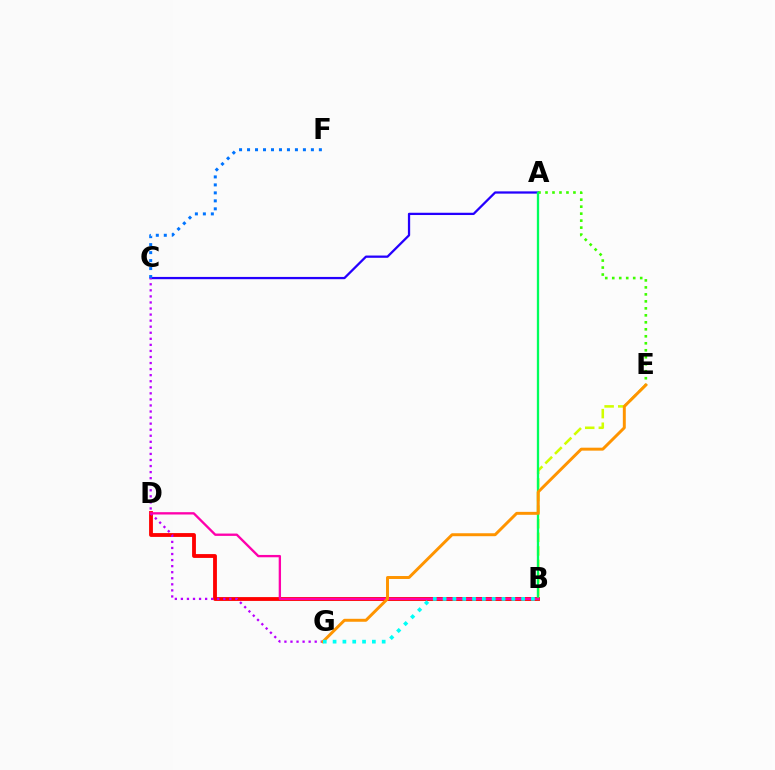{('B', 'E'): [{'color': '#d1ff00', 'line_style': 'dashed', 'thickness': 1.85}], ('A', 'C'): [{'color': '#2500ff', 'line_style': 'solid', 'thickness': 1.63}], ('B', 'D'): [{'color': '#ff0000', 'line_style': 'solid', 'thickness': 2.76}, {'color': '#ff00ac', 'line_style': 'solid', 'thickness': 1.68}], ('A', 'E'): [{'color': '#3dff00', 'line_style': 'dotted', 'thickness': 1.9}], ('A', 'B'): [{'color': '#00ff5c', 'line_style': 'solid', 'thickness': 1.65}], ('C', 'G'): [{'color': '#b900ff', 'line_style': 'dotted', 'thickness': 1.65}], ('E', 'G'): [{'color': '#ff9400', 'line_style': 'solid', 'thickness': 2.12}], ('B', 'G'): [{'color': '#00fff6', 'line_style': 'dotted', 'thickness': 2.67}], ('C', 'F'): [{'color': '#0074ff', 'line_style': 'dotted', 'thickness': 2.17}]}